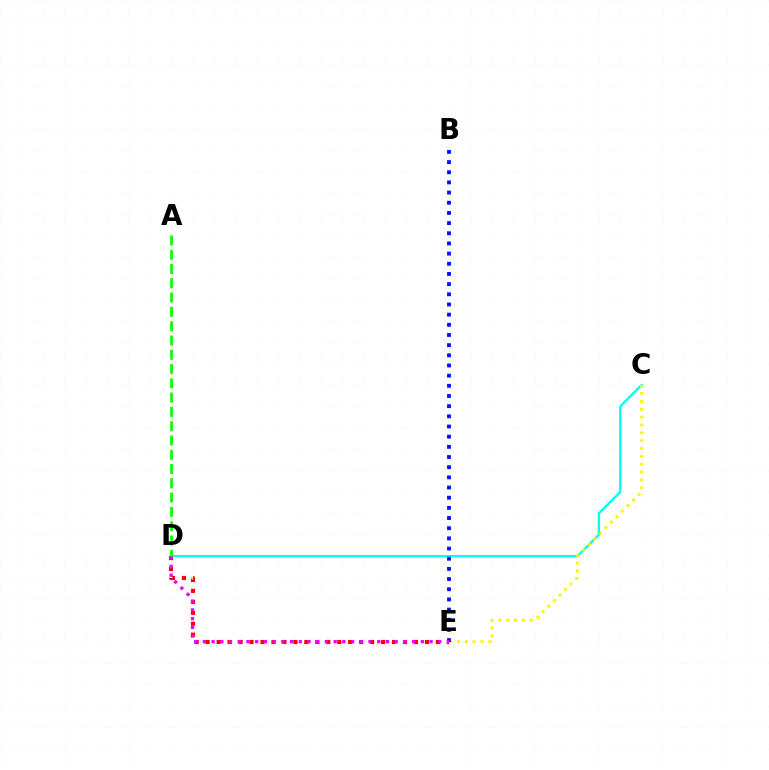{('D', 'E'): [{'color': '#ff0000', 'line_style': 'dotted', 'thickness': 2.98}, {'color': '#ee00ff', 'line_style': 'dotted', 'thickness': 2.37}], ('C', 'D'): [{'color': '#00fff6', 'line_style': 'solid', 'thickness': 1.67}], ('C', 'E'): [{'color': '#fcf500', 'line_style': 'dotted', 'thickness': 2.13}], ('B', 'E'): [{'color': '#0010ff', 'line_style': 'dotted', 'thickness': 2.76}], ('A', 'D'): [{'color': '#08ff00', 'line_style': 'dashed', 'thickness': 1.94}]}